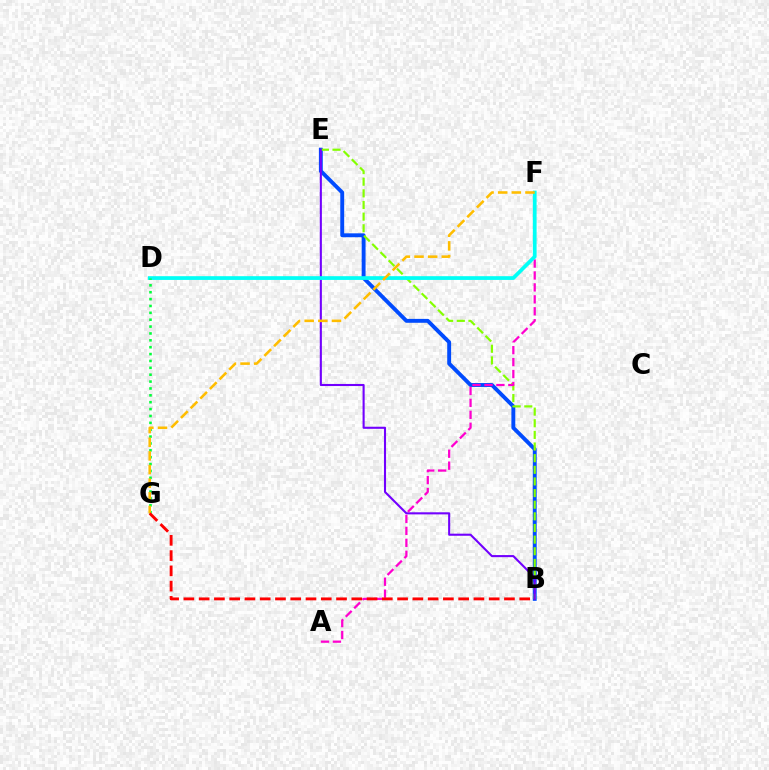{('B', 'E'): [{'color': '#004bff', 'line_style': 'solid', 'thickness': 2.8}, {'color': '#84ff00', 'line_style': 'dashed', 'thickness': 1.58}, {'color': '#7200ff', 'line_style': 'solid', 'thickness': 1.51}], ('A', 'F'): [{'color': '#ff00cf', 'line_style': 'dashed', 'thickness': 1.62}], ('D', 'F'): [{'color': '#00fff6', 'line_style': 'solid', 'thickness': 2.69}], ('D', 'G'): [{'color': '#00ff39', 'line_style': 'dotted', 'thickness': 1.87}], ('F', 'G'): [{'color': '#ffbd00', 'line_style': 'dashed', 'thickness': 1.85}], ('B', 'G'): [{'color': '#ff0000', 'line_style': 'dashed', 'thickness': 2.07}]}